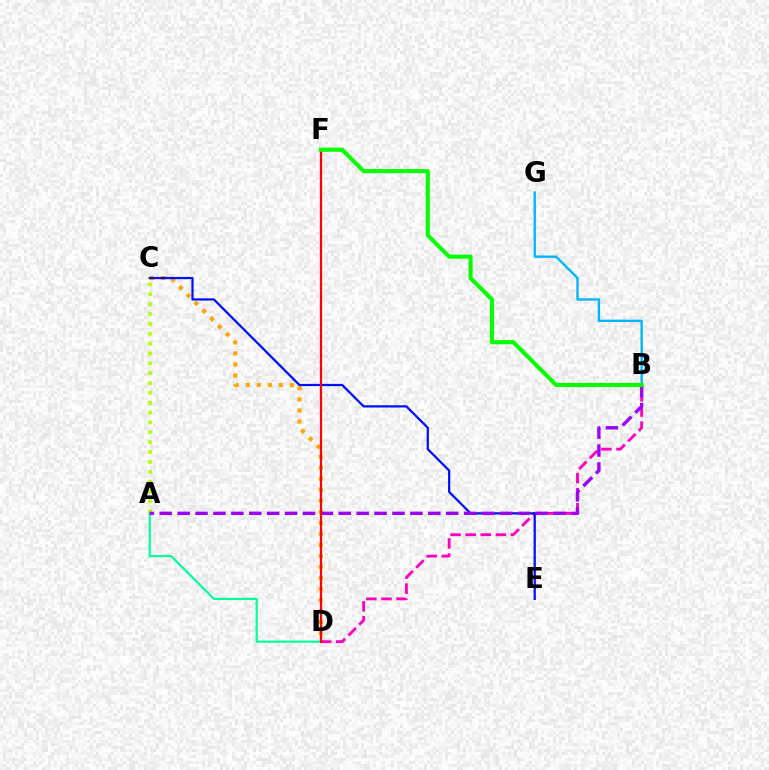{('C', 'D'): [{'color': '#ffa500', 'line_style': 'dotted', 'thickness': 2.99}], ('B', 'D'): [{'color': '#ff00bd', 'line_style': 'dashed', 'thickness': 2.05}], ('C', 'E'): [{'color': '#0010ff', 'line_style': 'solid', 'thickness': 1.62}], ('A', 'C'): [{'color': '#b3ff00', 'line_style': 'dotted', 'thickness': 2.68}], ('A', 'D'): [{'color': '#00ff9d', 'line_style': 'solid', 'thickness': 1.55}], ('A', 'B'): [{'color': '#9b00ff', 'line_style': 'dashed', 'thickness': 2.43}], ('D', 'F'): [{'color': '#ff0000', 'line_style': 'solid', 'thickness': 1.59}], ('B', 'G'): [{'color': '#00b5ff', 'line_style': 'solid', 'thickness': 1.72}], ('B', 'F'): [{'color': '#08ff00', 'line_style': 'solid', 'thickness': 2.97}]}